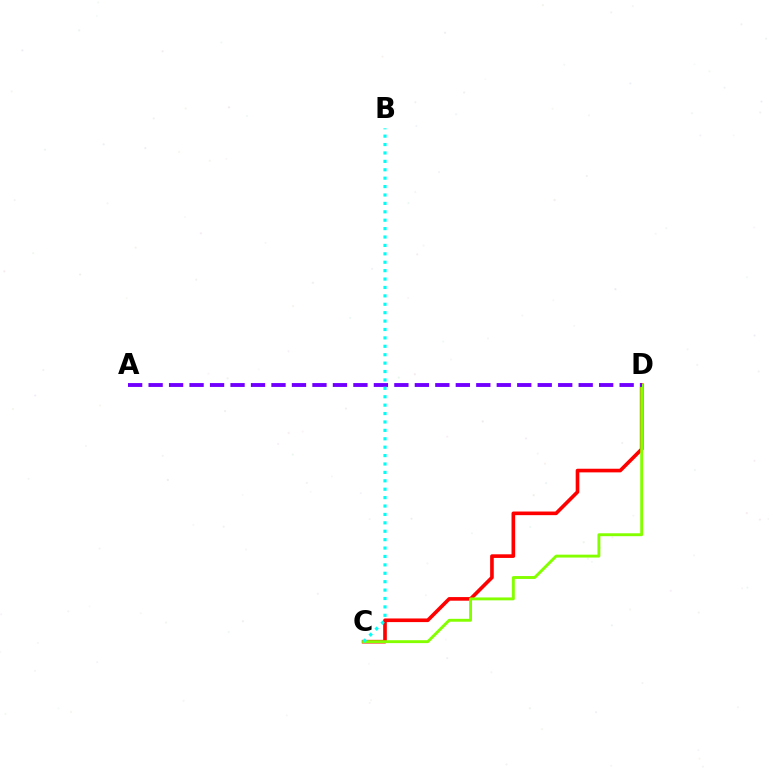{('C', 'D'): [{'color': '#ff0000', 'line_style': 'solid', 'thickness': 2.61}, {'color': '#84ff00', 'line_style': 'solid', 'thickness': 2.09}], ('A', 'D'): [{'color': '#7200ff', 'line_style': 'dashed', 'thickness': 2.78}], ('B', 'C'): [{'color': '#00fff6', 'line_style': 'dotted', 'thickness': 2.28}]}